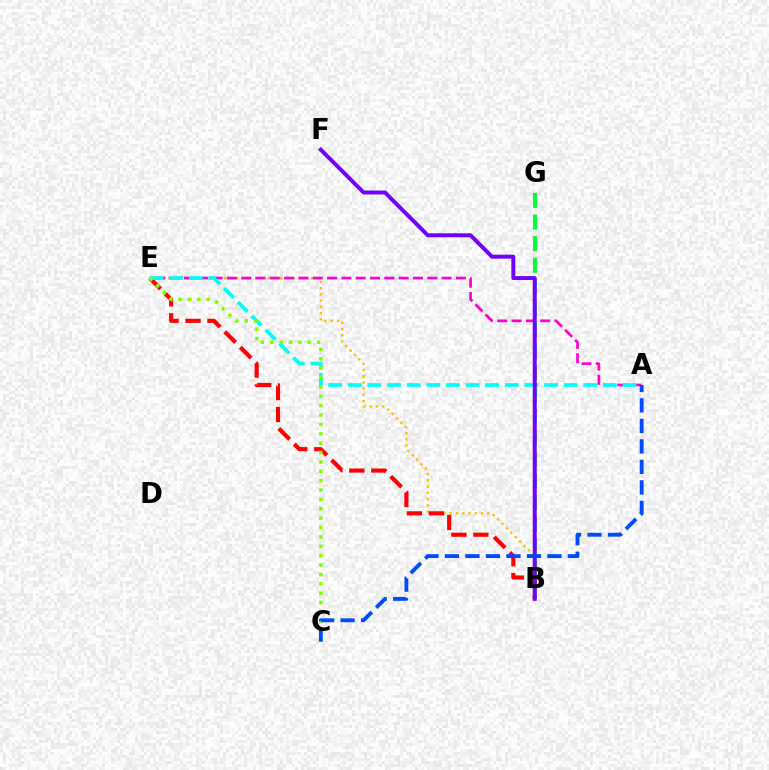{('B', 'E'): [{'color': '#ffbd00', 'line_style': 'dotted', 'thickness': 1.69}, {'color': '#ff0000', 'line_style': 'dashed', 'thickness': 2.98}], ('B', 'G'): [{'color': '#00ff39', 'line_style': 'dashed', 'thickness': 2.93}], ('A', 'E'): [{'color': '#ff00cf', 'line_style': 'dashed', 'thickness': 1.94}, {'color': '#00fff6', 'line_style': 'dashed', 'thickness': 2.67}], ('C', 'E'): [{'color': '#84ff00', 'line_style': 'dotted', 'thickness': 2.55}], ('B', 'F'): [{'color': '#7200ff', 'line_style': 'solid', 'thickness': 2.86}], ('A', 'C'): [{'color': '#004bff', 'line_style': 'dashed', 'thickness': 2.78}]}